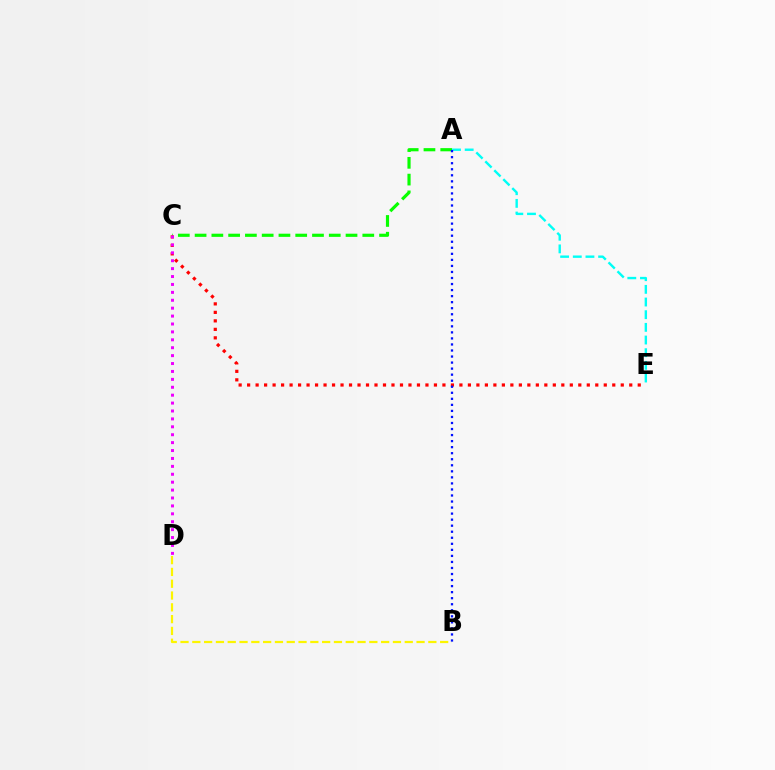{('A', 'C'): [{'color': '#08ff00', 'line_style': 'dashed', 'thickness': 2.28}], ('C', 'E'): [{'color': '#ff0000', 'line_style': 'dotted', 'thickness': 2.31}], ('B', 'D'): [{'color': '#fcf500', 'line_style': 'dashed', 'thickness': 1.6}], ('C', 'D'): [{'color': '#ee00ff', 'line_style': 'dotted', 'thickness': 2.15}], ('A', 'E'): [{'color': '#00fff6', 'line_style': 'dashed', 'thickness': 1.72}], ('A', 'B'): [{'color': '#0010ff', 'line_style': 'dotted', 'thickness': 1.64}]}